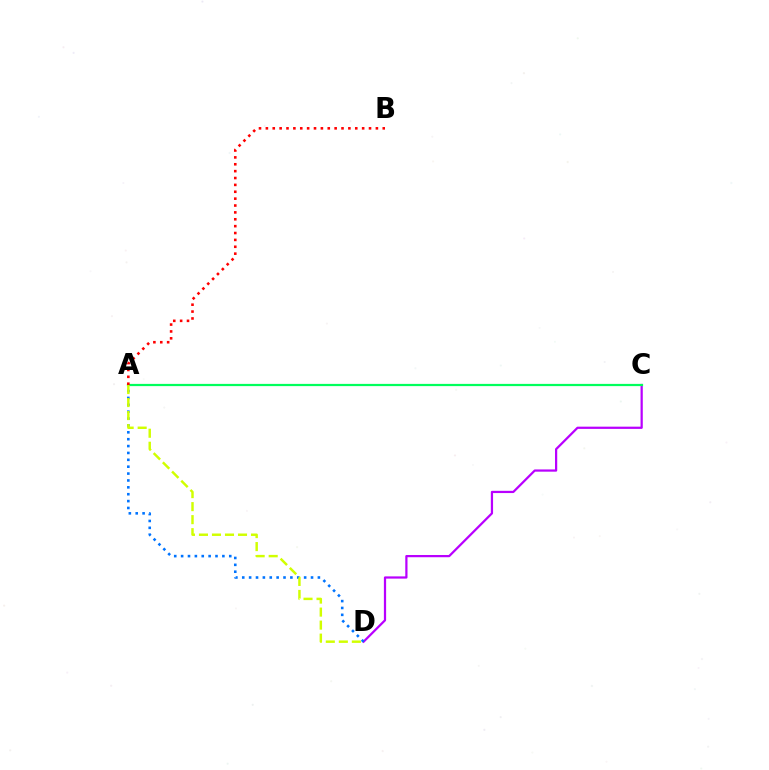{('C', 'D'): [{'color': '#b900ff', 'line_style': 'solid', 'thickness': 1.61}], ('A', 'D'): [{'color': '#0074ff', 'line_style': 'dotted', 'thickness': 1.87}, {'color': '#d1ff00', 'line_style': 'dashed', 'thickness': 1.77}], ('A', 'C'): [{'color': '#00ff5c', 'line_style': 'solid', 'thickness': 1.6}], ('A', 'B'): [{'color': '#ff0000', 'line_style': 'dotted', 'thickness': 1.87}]}